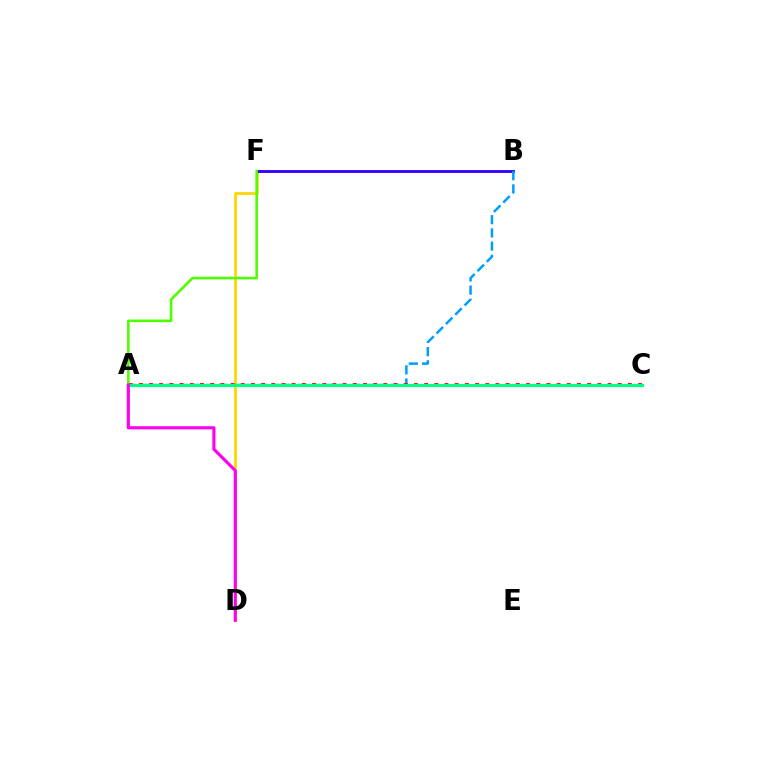{('D', 'F'): [{'color': '#ffd500', 'line_style': 'solid', 'thickness': 1.96}], ('B', 'F'): [{'color': '#3700ff', 'line_style': 'solid', 'thickness': 2.07}], ('A', 'B'): [{'color': '#009eff', 'line_style': 'dashed', 'thickness': 1.79}], ('A', 'C'): [{'color': '#ff0000', 'line_style': 'dotted', 'thickness': 2.77}, {'color': '#00ff86', 'line_style': 'solid', 'thickness': 2.23}], ('A', 'F'): [{'color': '#4fff00', 'line_style': 'solid', 'thickness': 1.88}], ('A', 'D'): [{'color': '#ff00ed', 'line_style': 'solid', 'thickness': 2.27}]}